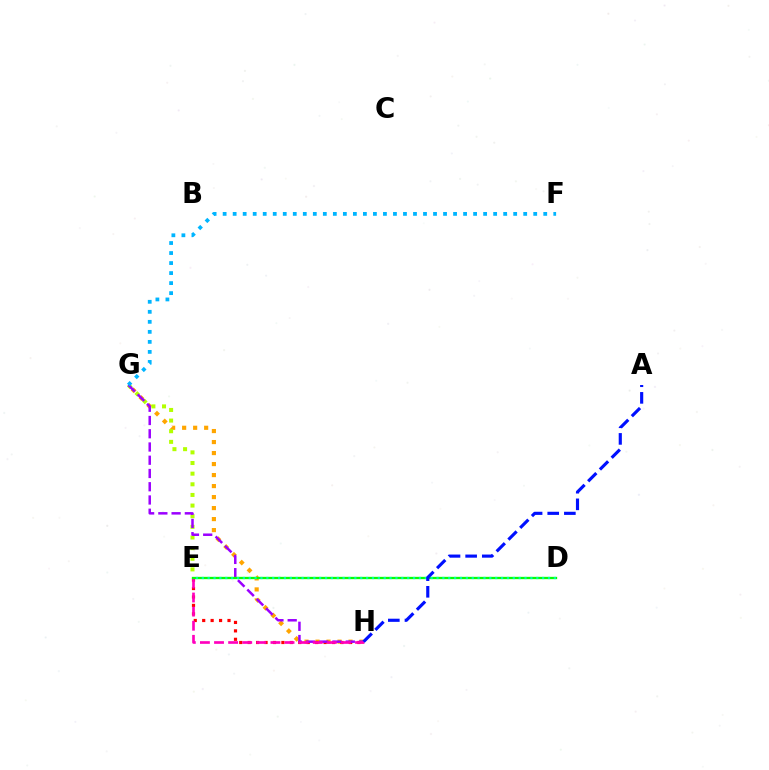{('G', 'H'): [{'color': '#ffa500', 'line_style': 'dotted', 'thickness': 2.99}, {'color': '#9b00ff', 'line_style': 'dashed', 'thickness': 1.8}], ('E', 'H'): [{'color': '#ff0000', 'line_style': 'dotted', 'thickness': 2.29}, {'color': '#ff00bd', 'line_style': 'dashed', 'thickness': 1.92}], ('E', 'G'): [{'color': '#b3ff00', 'line_style': 'dotted', 'thickness': 2.89}], ('D', 'E'): [{'color': '#08ff00', 'line_style': 'solid', 'thickness': 1.67}, {'color': '#00ff9d', 'line_style': 'dotted', 'thickness': 1.59}], ('A', 'H'): [{'color': '#0010ff', 'line_style': 'dashed', 'thickness': 2.26}], ('F', 'G'): [{'color': '#00b5ff', 'line_style': 'dotted', 'thickness': 2.72}]}